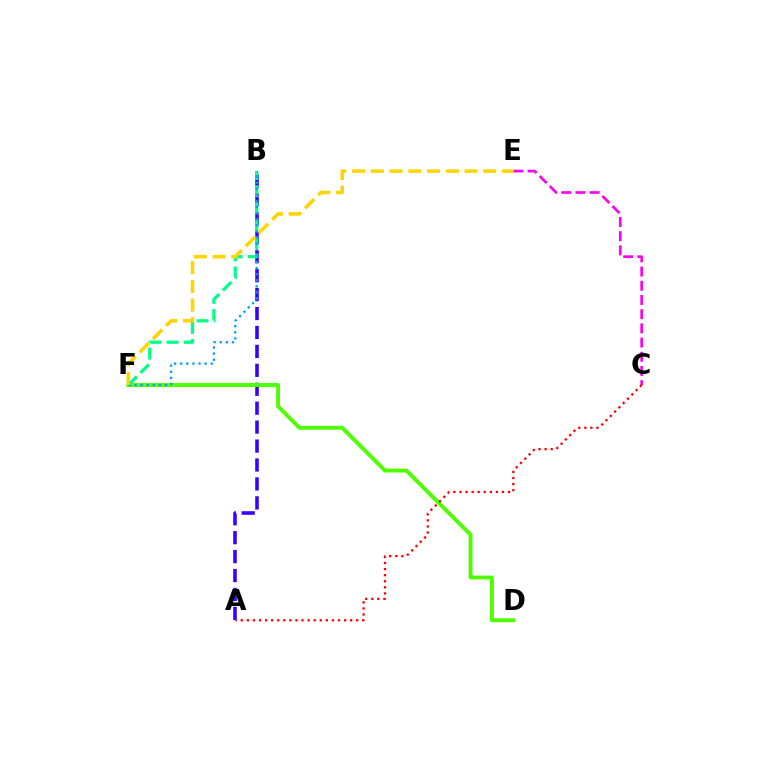{('A', 'B'): [{'color': '#3700ff', 'line_style': 'dashed', 'thickness': 2.57}], ('B', 'F'): [{'color': '#00ff86', 'line_style': 'dashed', 'thickness': 2.33}, {'color': '#009eff', 'line_style': 'dotted', 'thickness': 1.66}], ('C', 'E'): [{'color': '#ff00ed', 'line_style': 'dashed', 'thickness': 1.93}], ('D', 'F'): [{'color': '#4fff00', 'line_style': 'solid', 'thickness': 2.8}], ('A', 'C'): [{'color': '#ff0000', 'line_style': 'dotted', 'thickness': 1.65}], ('E', 'F'): [{'color': '#ffd500', 'line_style': 'dashed', 'thickness': 2.55}]}